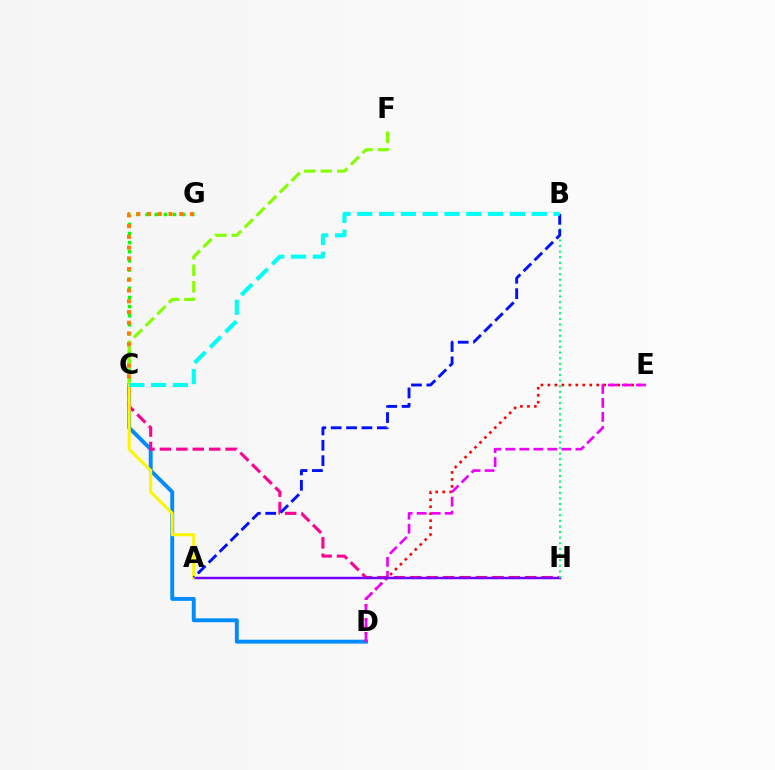{('C', 'D'): [{'color': '#008cff', 'line_style': 'solid', 'thickness': 2.81}], ('D', 'E'): [{'color': '#ff0000', 'line_style': 'dotted', 'thickness': 1.9}, {'color': '#ee00ff', 'line_style': 'dashed', 'thickness': 1.9}], ('C', 'G'): [{'color': '#08ff00', 'line_style': 'dotted', 'thickness': 2.48}, {'color': '#ff7c00', 'line_style': 'dotted', 'thickness': 2.92}], ('C', 'H'): [{'color': '#ff0094', 'line_style': 'dashed', 'thickness': 2.23}], ('C', 'F'): [{'color': '#84ff00', 'line_style': 'dashed', 'thickness': 2.24}], ('A', 'H'): [{'color': '#7200ff', 'line_style': 'solid', 'thickness': 1.78}], ('B', 'H'): [{'color': '#00ff74', 'line_style': 'dotted', 'thickness': 1.52}], ('A', 'C'): [{'color': '#fcf500', 'line_style': 'solid', 'thickness': 2.18}], ('A', 'B'): [{'color': '#0010ff', 'line_style': 'dashed', 'thickness': 2.09}], ('B', 'C'): [{'color': '#00fff6', 'line_style': 'dashed', 'thickness': 2.96}]}